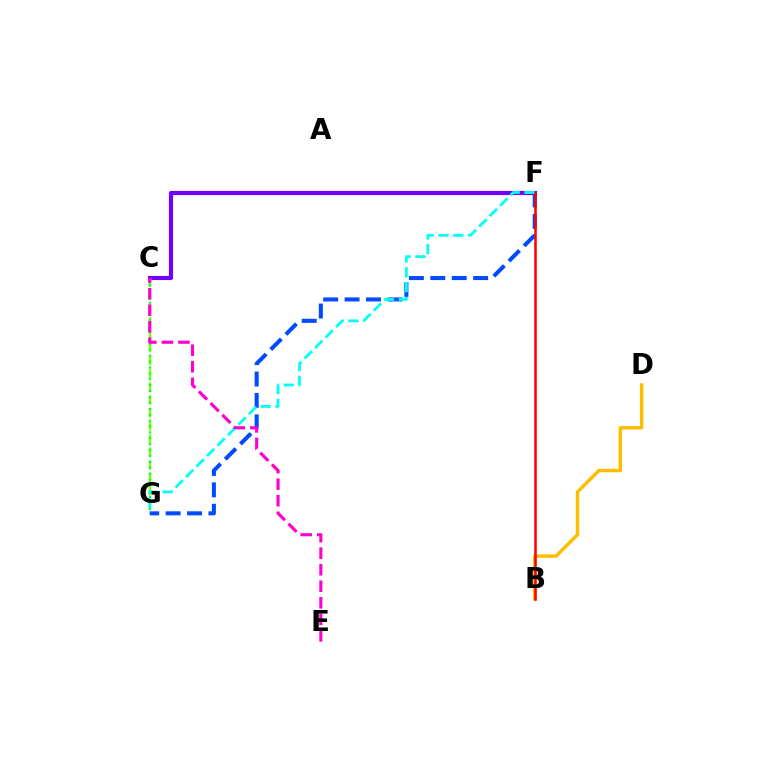{('C', 'F'): [{'color': '#7200ff', 'line_style': 'solid', 'thickness': 2.98}], ('C', 'G'): [{'color': '#84ff00', 'line_style': 'dashed', 'thickness': 1.77}, {'color': '#00ff39', 'line_style': 'dotted', 'thickness': 1.6}], ('B', 'D'): [{'color': '#ffbd00', 'line_style': 'solid', 'thickness': 2.47}], ('F', 'G'): [{'color': '#004bff', 'line_style': 'dashed', 'thickness': 2.91}, {'color': '#00fff6', 'line_style': 'dashed', 'thickness': 2.01}], ('B', 'F'): [{'color': '#ff0000', 'line_style': 'solid', 'thickness': 1.83}], ('C', 'E'): [{'color': '#ff00cf', 'line_style': 'dashed', 'thickness': 2.25}]}